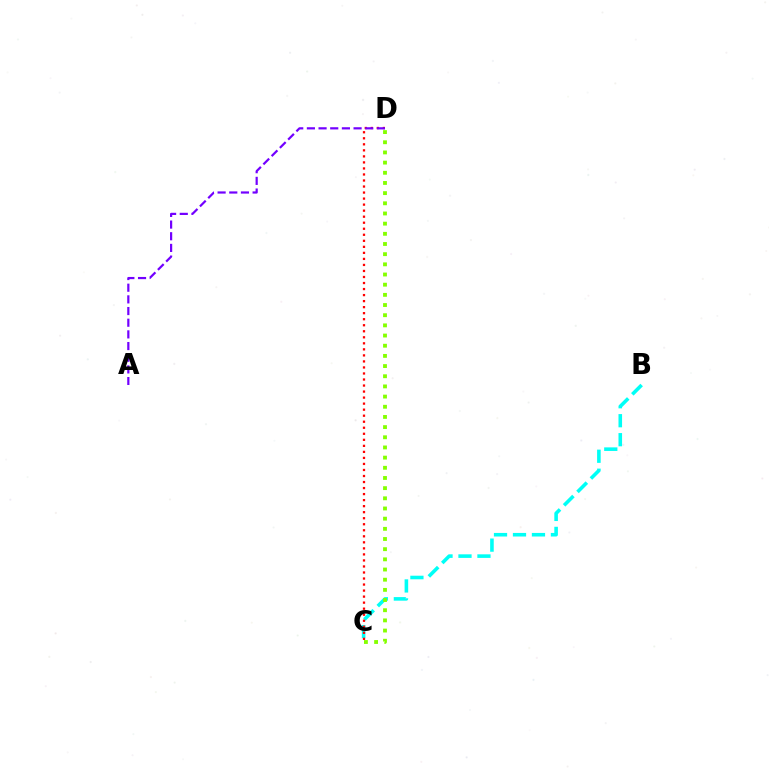{('B', 'C'): [{'color': '#00fff6', 'line_style': 'dashed', 'thickness': 2.58}], ('C', 'D'): [{'color': '#84ff00', 'line_style': 'dotted', 'thickness': 2.76}, {'color': '#ff0000', 'line_style': 'dotted', 'thickness': 1.64}], ('A', 'D'): [{'color': '#7200ff', 'line_style': 'dashed', 'thickness': 1.59}]}